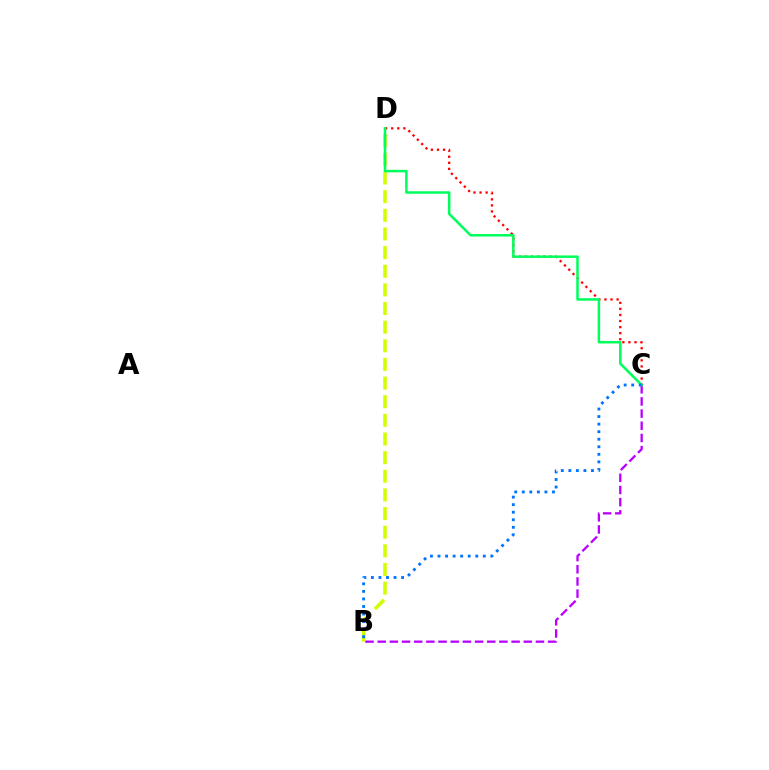{('B', 'D'): [{'color': '#d1ff00', 'line_style': 'dashed', 'thickness': 2.53}], ('B', 'C'): [{'color': '#b900ff', 'line_style': 'dashed', 'thickness': 1.65}, {'color': '#0074ff', 'line_style': 'dotted', 'thickness': 2.05}], ('C', 'D'): [{'color': '#ff0000', 'line_style': 'dotted', 'thickness': 1.65}, {'color': '#00ff5c', 'line_style': 'solid', 'thickness': 1.81}]}